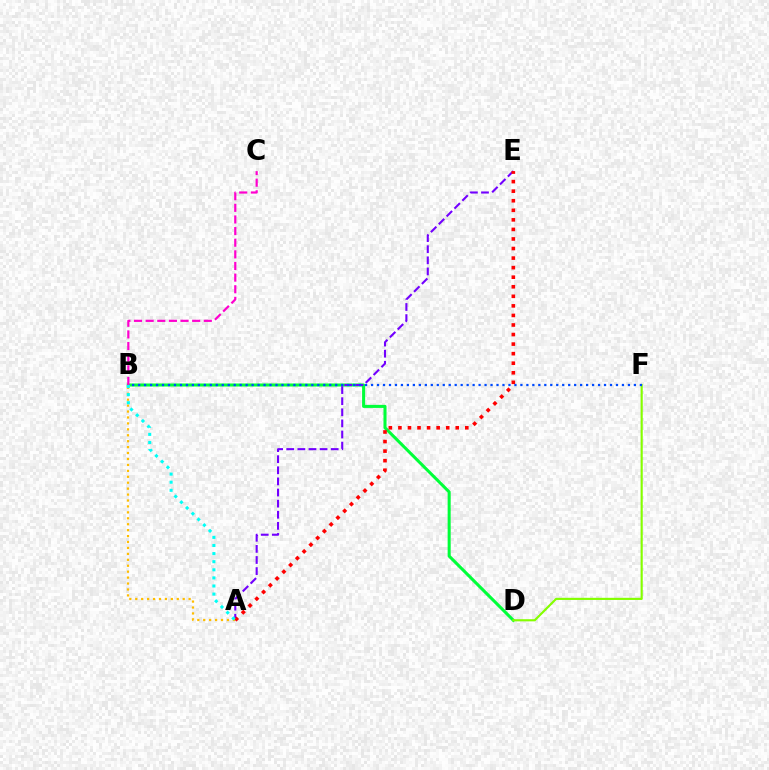{('B', 'D'): [{'color': '#00ff39', 'line_style': 'solid', 'thickness': 2.2}], ('D', 'F'): [{'color': '#84ff00', 'line_style': 'solid', 'thickness': 1.55}], ('A', 'E'): [{'color': '#7200ff', 'line_style': 'dashed', 'thickness': 1.51}, {'color': '#ff0000', 'line_style': 'dotted', 'thickness': 2.6}], ('B', 'F'): [{'color': '#004bff', 'line_style': 'dotted', 'thickness': 1.62}], ('B', 'C'): [{'color': '#ff00cf', 'line_style': 'dashed', 'thickness': 1.58}], ('A', 'B'): [{'color': '#ffbd00', 'line_style': 'dotted', 'thickness': 1.61}, {'color': '#00fff6', 'line_style': 'dotted', 'thickness': 2.2}]}